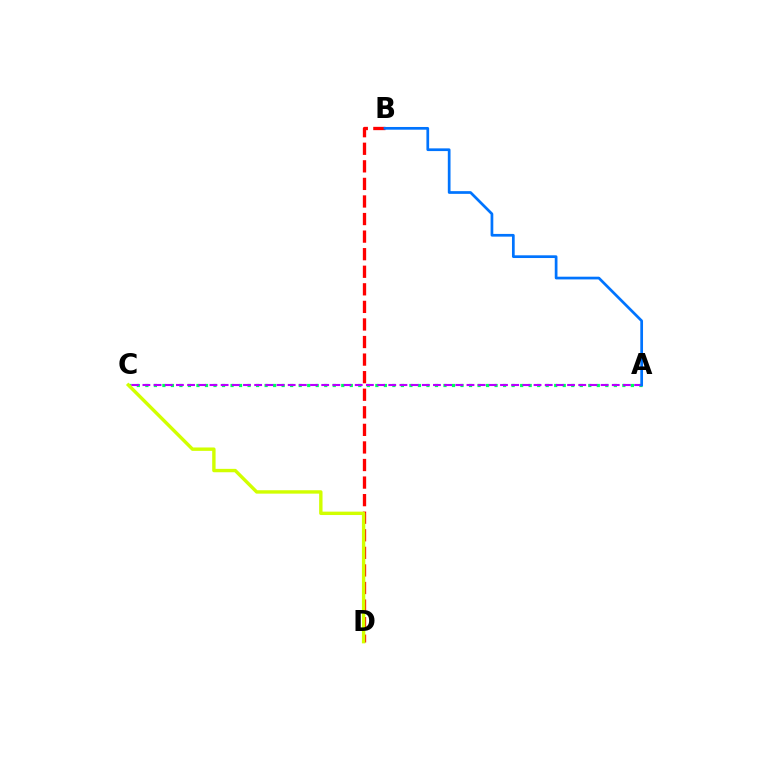{('A', 'C'): [{'color': '#00ff5c', 'line_style': 'dotted', 'thickness': 2.31}, {'color': '#b900ff', 'line_style': 'dashed', 'thickness': 1.52}], ('B', 'D'): [{'color': '#ff0000', 'line_style': 'dashed', 'thickness': 2.39}], ('A', 'B'): [{'color': '#0074ff', 'line_style': 'solid', 'thickness': 1.95}], ('C', 'D'): [{'color': '#d1ff00', 'line_style': 'solid', 'thickness': 2.44}]}